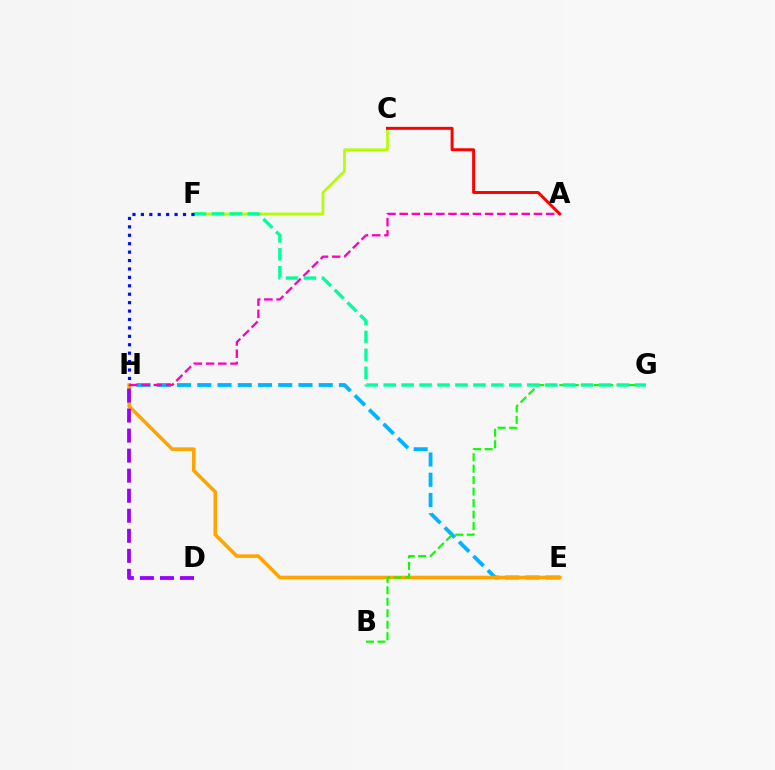{('E', 'H'): [{'color': '#00b5ff', 'line_style': 'dashed', 'thickness': 2.75}, {'color': '#ffa500', 'line_style': 'solid', 'thickness': 2.58}], ('C', 'F'): [{'color': '#b3ff00', 'line_style': 'solid', 'thickness': 1.9}], ('B', 'G'): [{'color': '#08ff00', 'line_style': 'dashed', 'thickness': 1.56}], ('A', 'H'): [{'color': '#ff00bd', 'line_style': 'dashed', 'thickness': 1.66}], ('F', 'G'): [{'color': '#00ff9d', 'line_style': 'dashed', 'thickness': 2.44}], ('F', 'H'): [{'color': '#0010ff', 'line_style': 'dotted', 'thickness': 2.29}], ('D', 'H'): [{'color': '#9b00ff', 'line_style': 'dashed', 'thickness': 2.72}], ('A', 'C'): [{'color': '#ff0000', 'line_style': 'solid', 'thickness': 2.12}]}